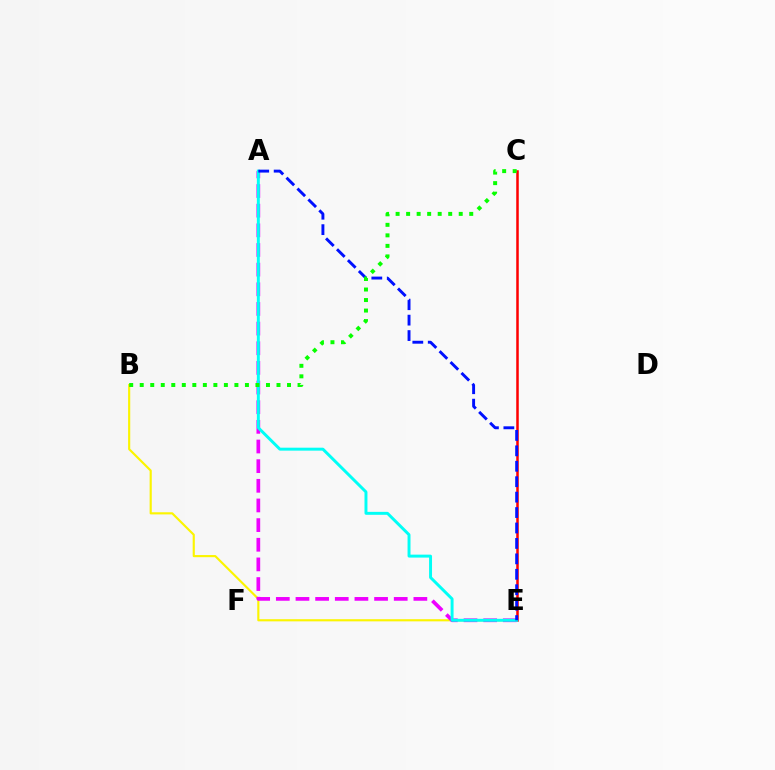{('B', 'E'): [{'color': '#fcf500', 'line_style': 'solid', 'thickness': 1.55}], ('C', 'E'): [{'color': '#ff0000', 'line_style': 'solid', 'thickness': 1.82}], ('A', 'E'): [{'color': '#ee00ff', 'line_style': 'dashed', 'thickness': 2.67}, {'color': '#00fff6', 'line_style': 'solid', 'thickness': 2.12}, {'color': '#0010ff', 'line_style': 'dashed', 'thickness': 2.1}], ('B', 'C'): [{'color': '#08ff00', 'line_style': 'dotted', 'thickness': 2.86}]}